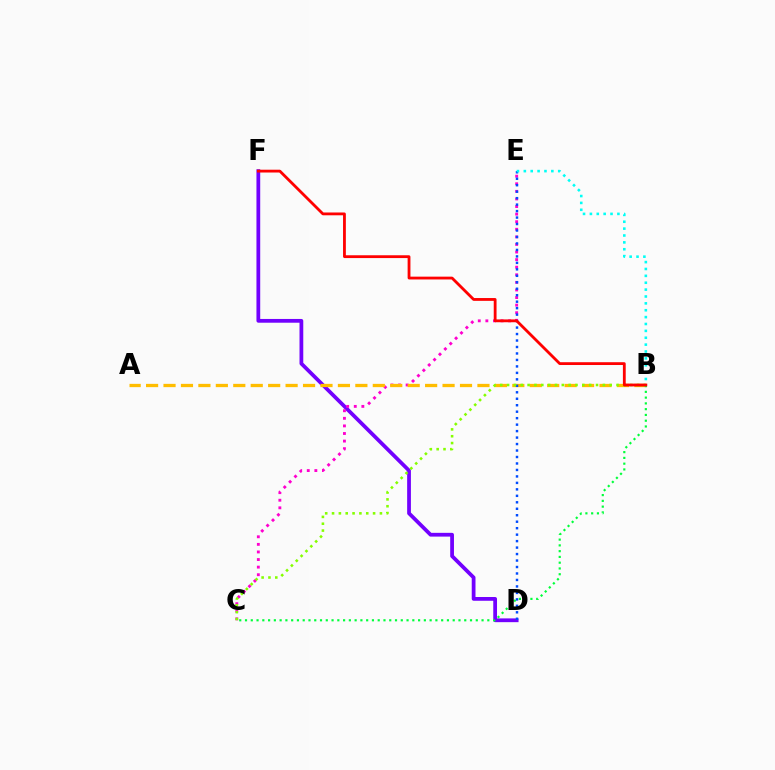{('D', 'F'): [{'color': '#7200ff', 'line_style': 'solid', 'thickness': 2.71}], ('C', 'E'): [{'color': '#ff00cf', 'line_style': 'dotted', 'thickness': 2.06}], ('A', 'B'): [{'color': '#ffbd00', 'line_style': 'dashed', 'thickness': 2.37}], ('B', 'C'): [{'color': '#00ff39', 'line_style': 'dotted', 'thickness': 1.57}, {'color': '#84ff00', 'line_style': 'dotted', 'thickness': 1.86}], ('D', 'E'): [{'color': '#004bff', 'line_style': 'dotted', 'thickness': 1.76}], ('B', 'E'): [{'color': '#00fff6', 'line_style': 'dotted', 'thickness': 1.87}], ('B', 'F'): [{'color': '#ff0000', 'line_style': 'solid', 'thickness': 2.02}]}